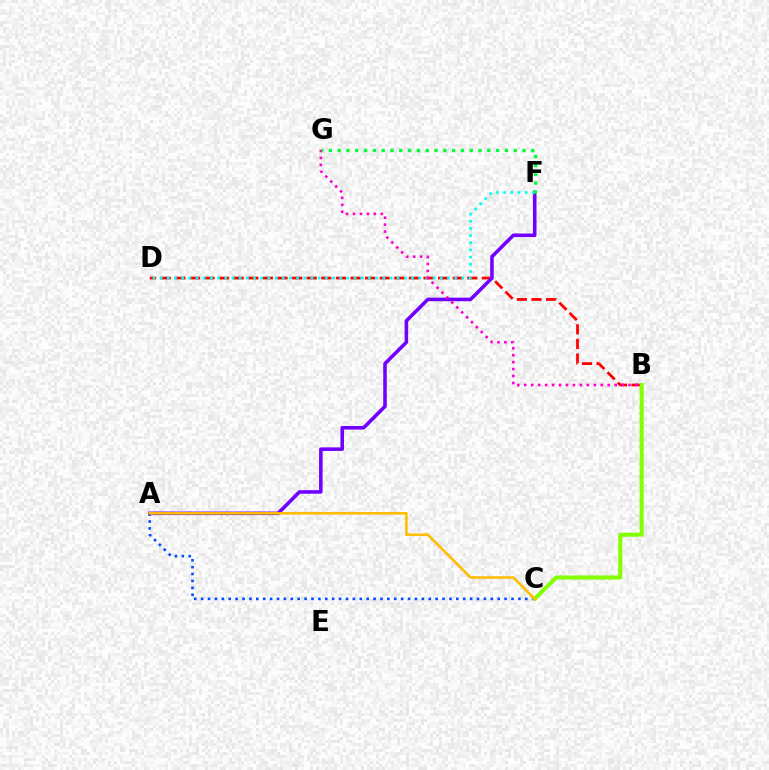{('B', 'D'): [{'color': '#ff0000', 'line_style': 'dashed', 'thickness': 1.98}], ('A', 'F'): [{'color': '#7200ff', 'line_style': 'solid', 'thickness': 2.57}], ('D', 'F'): [{'color': '#00fff6', 'line_style': 'dotted', 'thickness': 1.95}], ('A', 'C'): [{'color': '#004bff', 'line_style': 'dotted', 'thickness': 1.87}, {'color': '#ffbd00', 'line_style': 'solid', 'thickness': 1.87}], ('B', 'C'): [{'color': '#84ff00', 'line_style': 'solid', 'thickness': 2.91}], ('B', 'G'): [{'color': '#ff00cf', 'line_style': 'dotted', 'thickness': 1.89}], ('F', 'G'): [{'color': '#00ff39', 'line_style': 'dotted', 'thickness': 2.39}]}